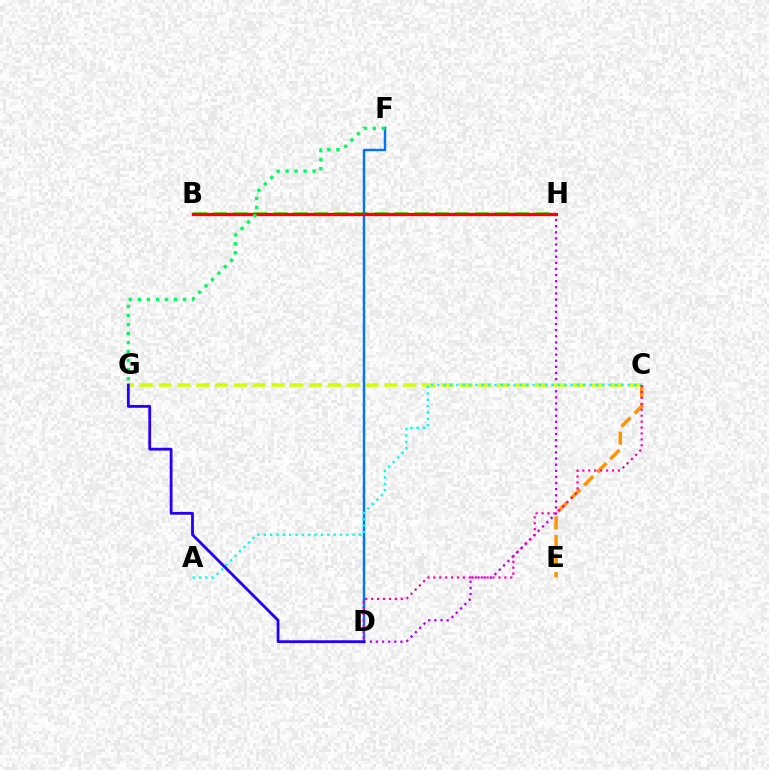{('D', 'H'): [{'color': '#b900ff', 'line_style': 'dotted', 'thickness': 1.66}], ('B', 'H'): [{'color': '#3dff00', 'line_style': 'dashed', 'thickness': 2.74}, {'color': '#ff0000', 'line_style': 'solid', 'thickness': 2.37}], ('C', 'E'): [{'color': '#ff9400', 'line_style': 'dashed', 'thickness': 2.52}], ('C', 'G'): [{'color': '#d1ff00', 'line_style': 'dashed', 'thickness': 2.56}], ('D', 'F'): [{'color': '#0074ff', 'line_style': 'solid', 'thickness': 1.75}], ('A', 'C'): [{'color': '#00fff6', 'line_style': 'dotted', 'thickness': 1.72}], ('F', 'G'): [{'color': '#00ff5c', 'line_style': 'dotted', 'thickness': 2.45}], ('D', 'G'): [{'color': '#2500ff', 'line_style': 'solid', 'thickness': 2.02}], ('C', 'D'): [{'color': '#ff00ac', 'line_style': 'dotted', 'thickness': 1.61}]}